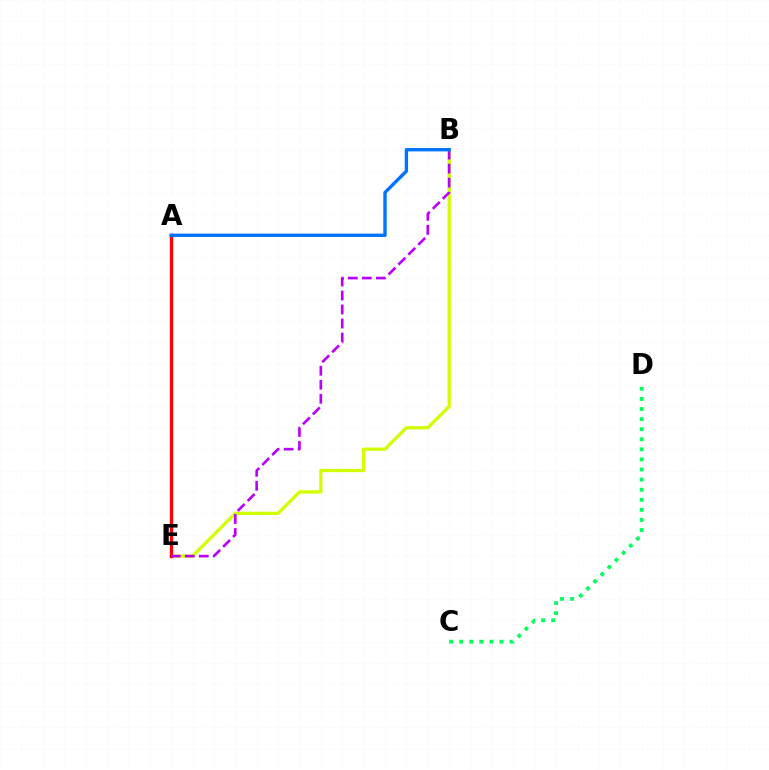{('B', 'E'): [{'color': '#d1ff00', 'line_style': 'solid', 'thickness': 2.35}, {'color': '#b900ff', 'line_style': 'dashed', 'thickness': 1.9}], ('A', 'E'): [{'color': '#ff0000', 'line_style': 'solid', 'thickness': 2.36}], ('A', 'B'): [{'color': '#0074ff', 'line_style': 'solid', 'thickness': 2.43}], ('C', 'D'): [{'color': '#00ff5c', 'line_style': 'dotted', 'thickness': 2.74}]}